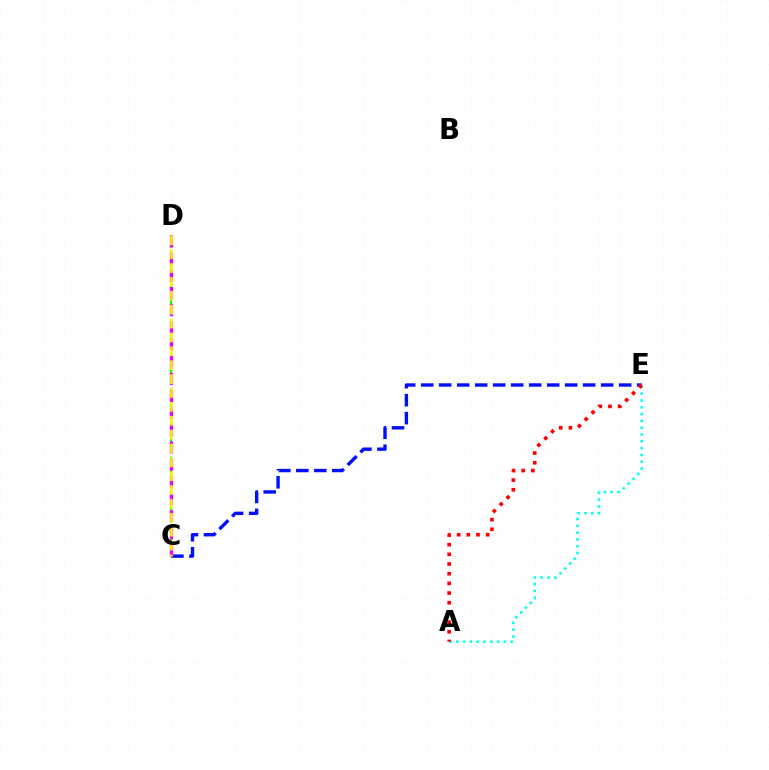{('C', 'E'): [{'color': '#0010ff', 'line_style': 'dashed', 'thickness': 2.44}], ('C', 'D'): [{'color': '#08ff00', 'line_style': 'dashed', 'thickness': 1.55}, {'color': '#ee00ff', 'line_style': 'dashed', 'thickness': 2.33}, {'color': '#fcf500', 'line_style': 'dashed', 'thickness': 1.89}], ('A', 'E'): [{'color': '#00fff6', 'line_style': 'dotted', 'thickness': 1.85}, {'color': '#ff0000', 'line_style': 'dotted', 'thickness': 2.63}]}